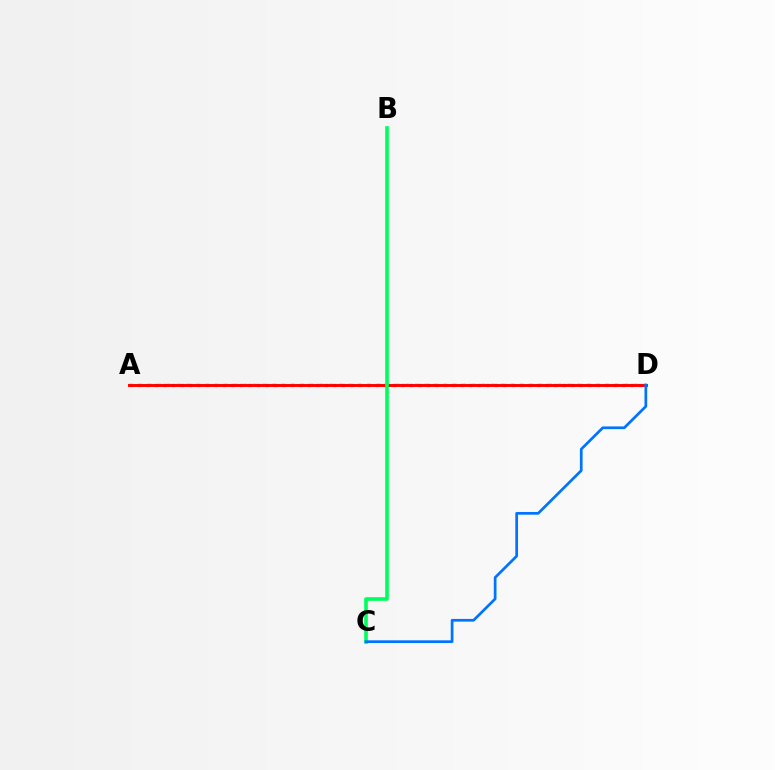{('A', 'D'): [{'color': '#b900ff', 'line_style': 'dotted', 'thickness': 2.31}, {'color': '#d1ff00', 'line_style': 'dotted', 'thickness': 2.59}, {'color': '#ff0000', 'line_style': 'solid', 'thickness': 2.1}], ('B', 'C'): [{'color': '#00ff5c', 'line_style': 'solid', 'thickness': 2.62}], ('C', 'D'): [{'color': '#0074ff', 'line_style': 'solid', 'thickness': 1.95}]}